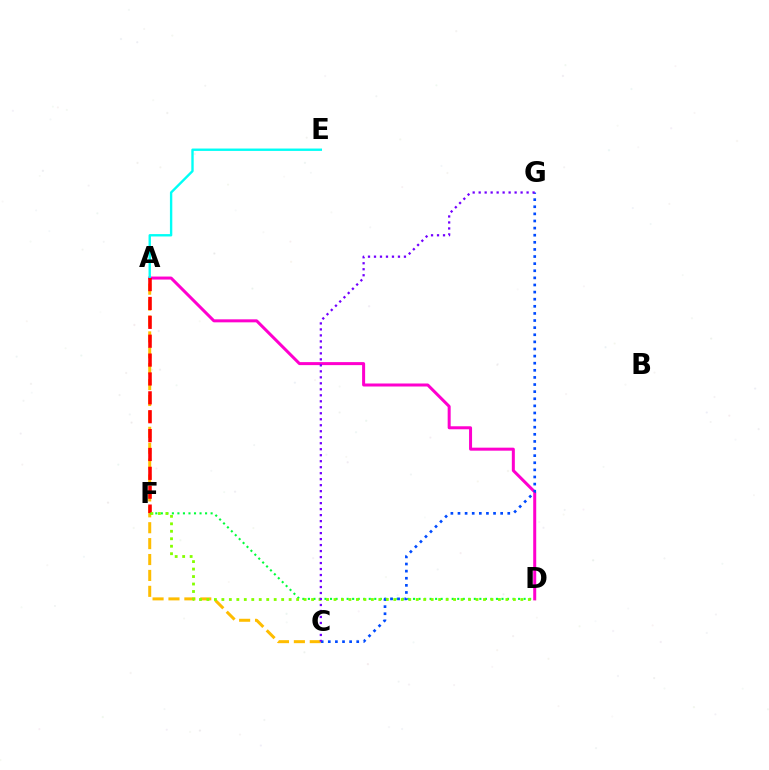{('A', 'C'): [{'color': '#ffbd00', 'line_style': 'dashed', 'thickness': 2.16}], ('D', 'F'): [{'color': '#00ff39', 'line_style': 'dotted', 'thickness': 1.5}, {'color': '#84ff00', 'line_style': 'dotted', 'thickness': 2.03}], ('A', 'D'): [{'color': '#ff00cf', 'line_style': 'solid', 'thickness': 2.17}], ('A', 'E'): [{'color': '#00fff6', 'line_style': 'solid', 'thickness': 1.71}], ('C', 'G'): [{'color': '#004bff', 'line_style': 'dotted', 'thickness': 1.93}, {'color': '#7200ff', 'line_style': 'dotted', 'thickness': 1.63}], ('A', 'F'): [{'color': '#ff0000', 'line_style': 'dashed', 'thickness': 2.56}]}